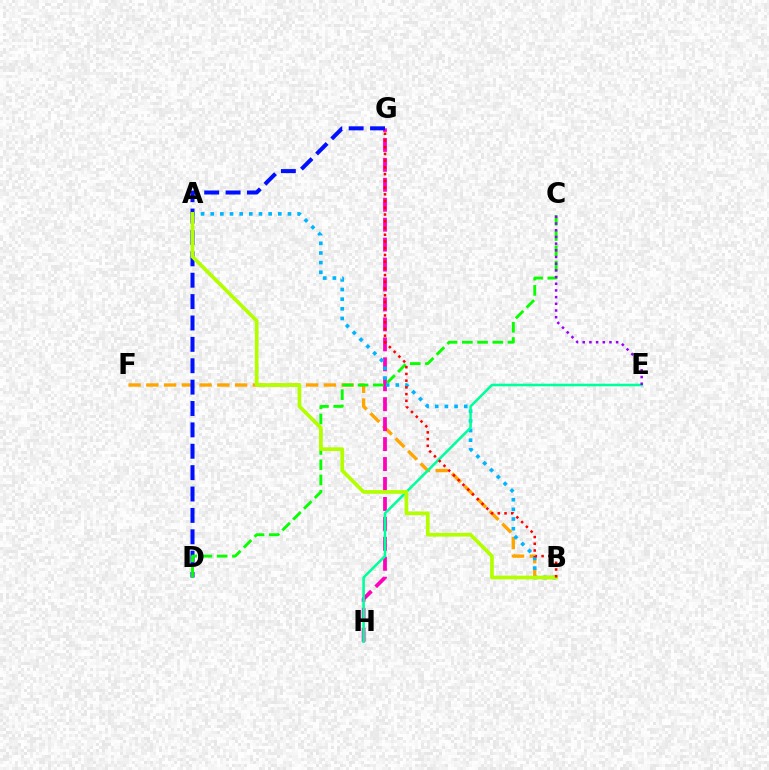{('B', 'F'): [{'color': '#ffa500', 'line_style': 'dashed', 'thickness': 2.41}], ('G', 'H'): [{'color': '#ff00bd', 'line_style': 'dashed', 'thickness': 2.71}], ('A', 'B'): [{'color': '#00b5ff', 'line_style': 'dotted', 'thickness': 2.62}, {'color': '#b3ff00', 'line_style': 'solid', 'thickness': 2.67}], ('D', 'G'): [{'color': '#0010ff', 'line_style': 'dashed', 'thickness': 2.9}], ('C', 'D'): [{'color': '#08ff00', 'line_style': 'dashed', 'thickness': 2.07}], ('E', 'H'): [{'color': '#00ff9d', 'line_style': 'solid', 'thickness': 1.84}], ('C', 'E'): [{'color': '#9b00ff', 'line_style': 'dotted', 'thickness': 1.82}], ('B', 'G'): [{'color': '#ff0000', 'line_style': 'dotted', 'thickness': 1.83}]}